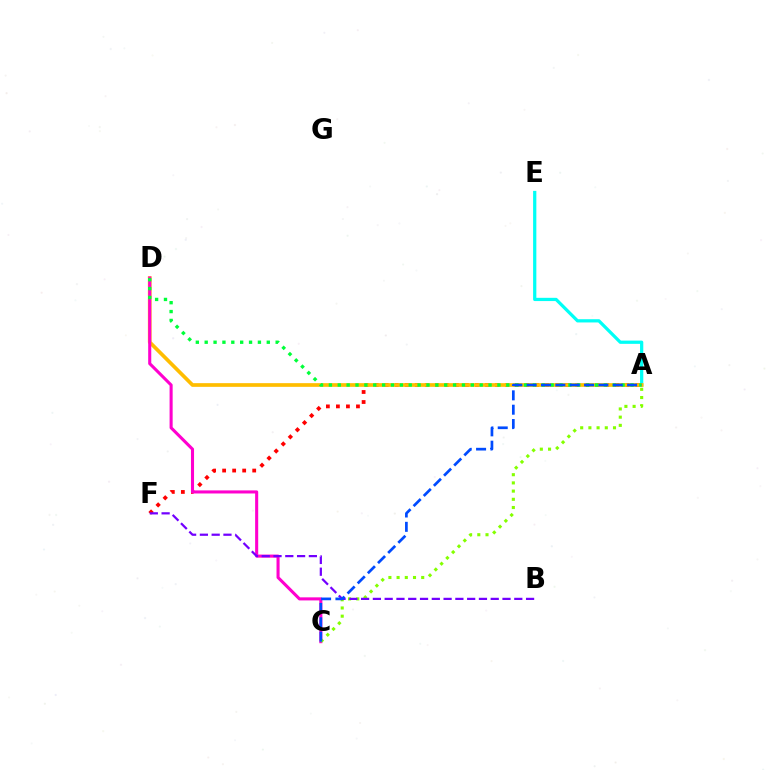{('A', 'F'): [{'color': '#ff0000', 'line_style': 'dotted', 'thickness': 2.72}], ('A', 'E'): [{'color': '#00fff6', 'line_style': 'solid', 'thickness': 2.33}], ('A', 'D'): [{'color': '#ffbd00', 'line_style': 'solid', 'thickness': 2.66}, {'color': '#00ff39', 'line_style': 'dotted', 'thickness': 2.41}], ('C', 'D'): [{'color': '#ff00cf', 'line_style': 'solid', 'thickness': 2.21}], ('A', 'C'): [{'color': '#84ff00', 'line_style': 'dotted', 'thickness': 2.23}, {'color': '#004bff', 'line_style': 'dashed', 'thickness': 1.95}], ('B', 'F'): [{'color': '#7200ff', 'line_style': 'dashed', 'thickness': 1.6}]}